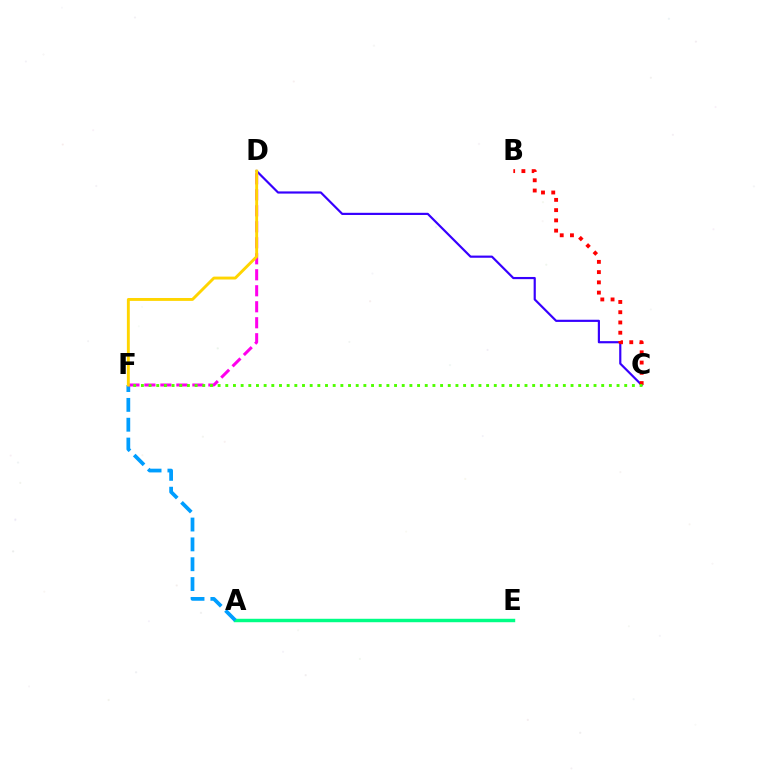{('C', 'D'): [{'color': '#3700ff', 'line_style': 'solid', 'thickness': 1.57}], ('A', 'E'): [{'color': '#00ff86', 'line_style': 'solid', 'thickness': 2.48}], ('A', 'F'): [{'color': '#009eff', 'line_style': 'dashed', 'thickness': 2.7}], ('B', 'C'): [{'color': '#ff0000', 'line_style': 'dotted', 'thickness': 2.78}], ('D', 'F'): [{'color': '#ff00ed', 'line_style': 'dashed', 'thickness': 2.17}, {'color': '#ffd500', 'line_style': 'solid', 'thickness': 2.09}], ('C', 'F'): [{'color': '#4fff00', 'line_style': 'dotted', 'thickness': 2.08}]}